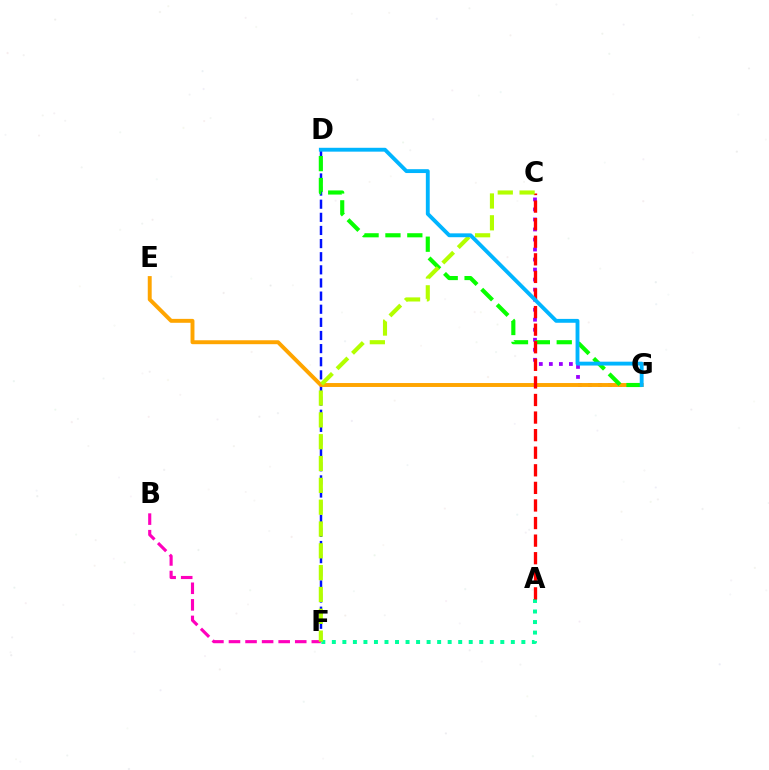{('C', 'G'): [{'color': '#9b00ff', 'line_style': 'dotted', 'thickness': 2.72}], ('D', 'F'): [{'color': '#0010ff', 'line_style': 'dashed', 'thickness': 1.78}], ('E', 'G'): [{'color': '#ffa500', 'line_style': 'solid', 'thickness': 2.82}], ('A', 'F'): [{'color': '#00ff9d', 'line_style': 'dotted', 'thickness': 2.86}], ('B', 'F'): [{'color': '#ff00bd', 'line_style': 'dashed', 'thickness': 2.25}], ('D', 'G'): [{'color': '#08ff00', 'line_style': 'dashed', 'thickness': 2.97}, {'color': '#00b5ff', 'line_style': 'solid', 'thickness': 2.78}], ('A', 'C'): [{'color': '#ff0000', 'line_style': 'dashed', 'thickness': 2.39}], ('C', 'F'): [{'color': '#b3ff00', 'line_style': 'dashed', 'thickness': 2.96}]}